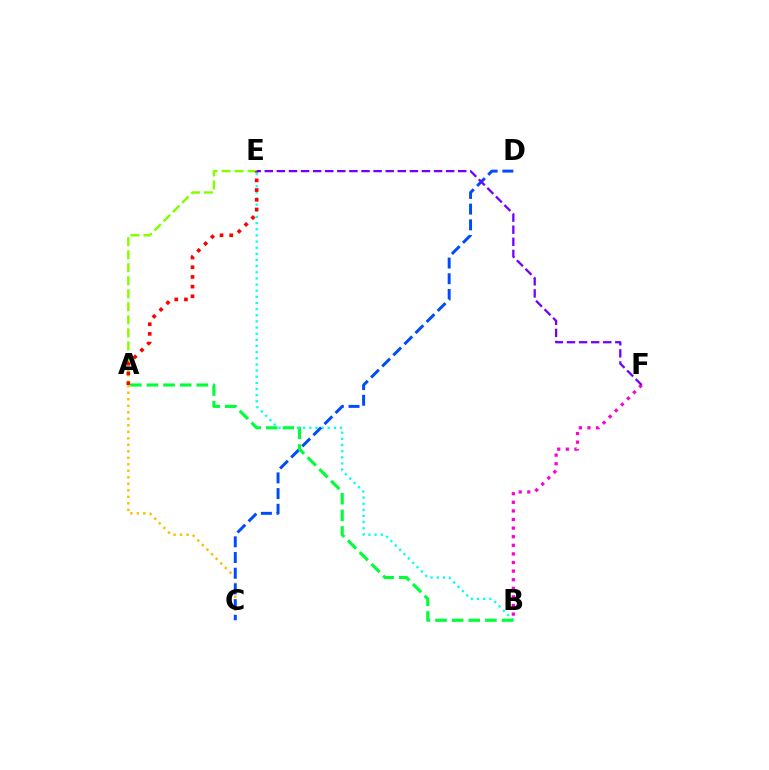{('B', 'E'): [{'color': '#00fff6', 'line_style': 'dotted', 'thickness': 1.67}], ('A', 'C'): [{'color': '#ffbd00', 'line_style': 'dotted', 'thickness': 1.77}], ('B', 'F'): [{'color': '#ff00cf', 'line_style': 'dotted', 'thickness': 2.34}], ('C', 'D'): [{'color': '#004bff', 'line_style': 'dashed', 'thickness': 2.13}], ('A', 'E'): [{'color': '#84ff00', 'line_style': 'dashed', 'thickness': 1.77}, {'color': '#ff0000', 'line_style': 'dotted', 'thickness': 2.63}], ('A', 'B'): [{'color': '#00ff39', 'line_style': 'dashed', 'thickness': 2.26}], ('E', 'F'): [{'color': '#7200ff', 'line_style': 'dashed', 'thickness': 1.64}]}